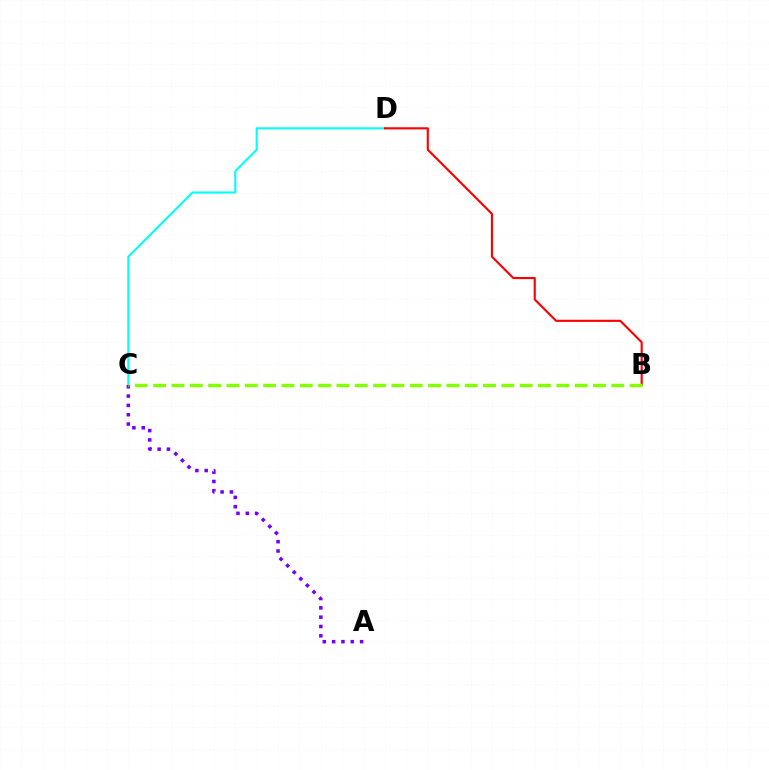{('C', 'D'): [{'color': '#00fff6', 'line_style': 'solid', 'thickness': 1.5}], ('B', 'D'): [{'color': '#ff0000', 'line_style': 'solid', 'thickness': 1.54}], ('A', 'C'): [{'color': '#7200ff', 'line_style': 'dotted', 'thickness': 2.53}], ('B', 'C'): [{'color': '#84ff00', 'line_style': 'dashed', 'thickness': 2.49}]}